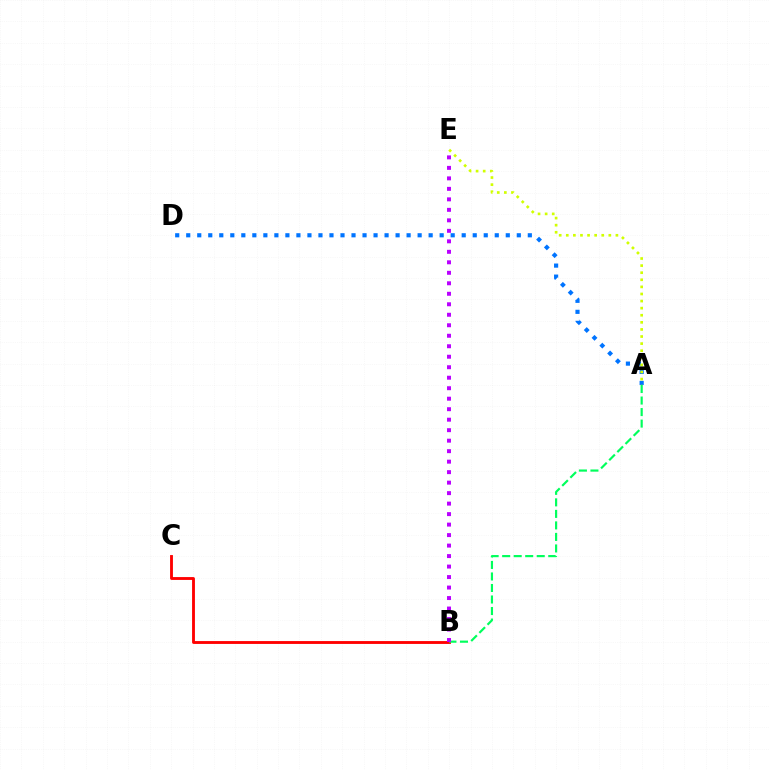{('A', 'D'): [{'color': '#0074ff', 'line_style': 'dotted', 'thickness': 2.99}], ('B', 'C'): [{'color': '#ff0000', 'line_style': 'solid', 'thickness': 2.06}], ('A', 'E'): [{'color': '#d1ff00', 'line_style': 'dotted', 'thickness': 1.93}], ('A', 'B'): [{'color': '#00ff5c', 'line_style': 'dashed', 'thickness': 1.57}], ('B', 'E'): [{'color': '#b900ff', 'line_style': 'dotted', 'thickness': 2.85}]}